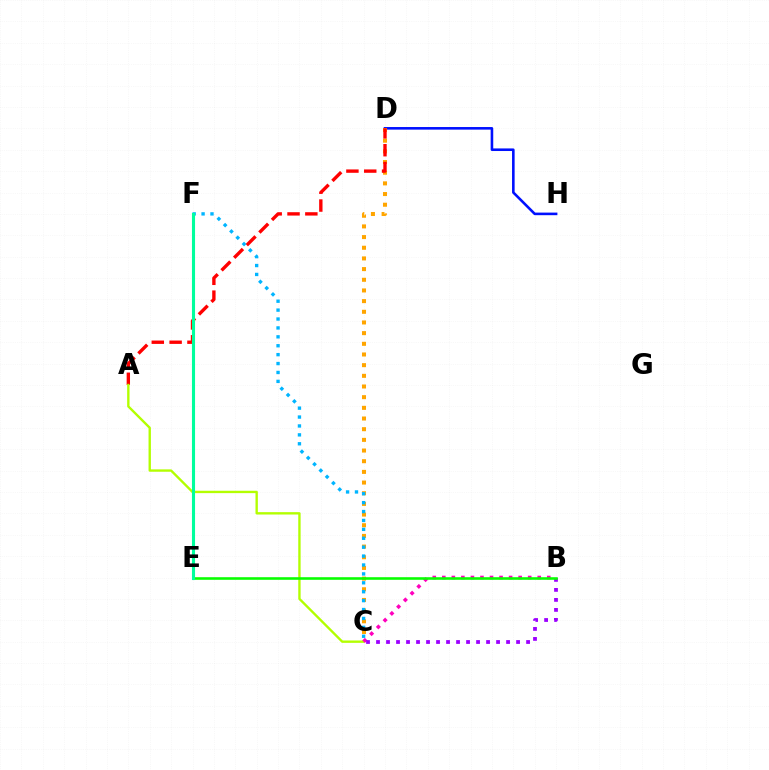{('D', 'H'): [{'color': '#0010ff', 'line_style': 'solid', 'thickness': 1.87}], ('C', 'D'): [{'color': '#ffa500', 'line_style': 'dotted', 'thickness': 2.9}], ('A', 'D'): [{'color': '#ff0000', 'line_style': 'dashed', 'thickness': 2.42}], ('A', 'C'): [{'color': '#b3ff00', 'line_style': 'solid', 'thickness': 1.71}], ('B', 'C'): [{'color': '#ff00bd', 'line_style': 'dotted', 'thickness': 2.59}, {'color': '#9b00ff', 'line_style': 'dotted', 'thickness': 2.72}], ('C', 'F'): [{'color': '#00b5ff', 'line_style': 'dotted', 'thickness': 2.42}], ('B', 'E'): [{'color': '#08ff00', 'line_style': 'solid', 'thickness': 1.87}], ('E', 'F'): [{'color': '#00ff9d', 'line_style': 'solid', 'thickness': 2.24}]}